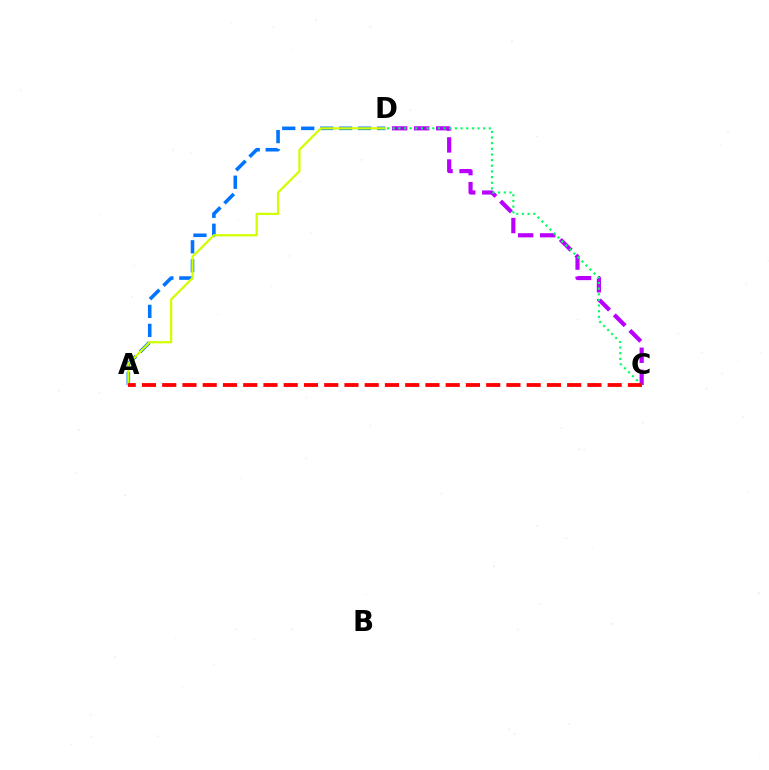{('C', 'D'): [{'color': '#b900ff', 'line_style': 'dashed', 'thickness': 2.99}, {'color': '#00ff5c', 'line_style': 'dotted', 'thickness': 1.54}], ('A', 'D'): [{'color': '#0074ff', 'line_style': 'dashed', 'thickness': 2.58}, {'color': '#d1ff00', 'line_style': 'solid', 'thickness': 1.62}], ('A', 'C'): [{'color': '#ff0000', 'line_style': 'dashed', 'thickness': 2.75}]}